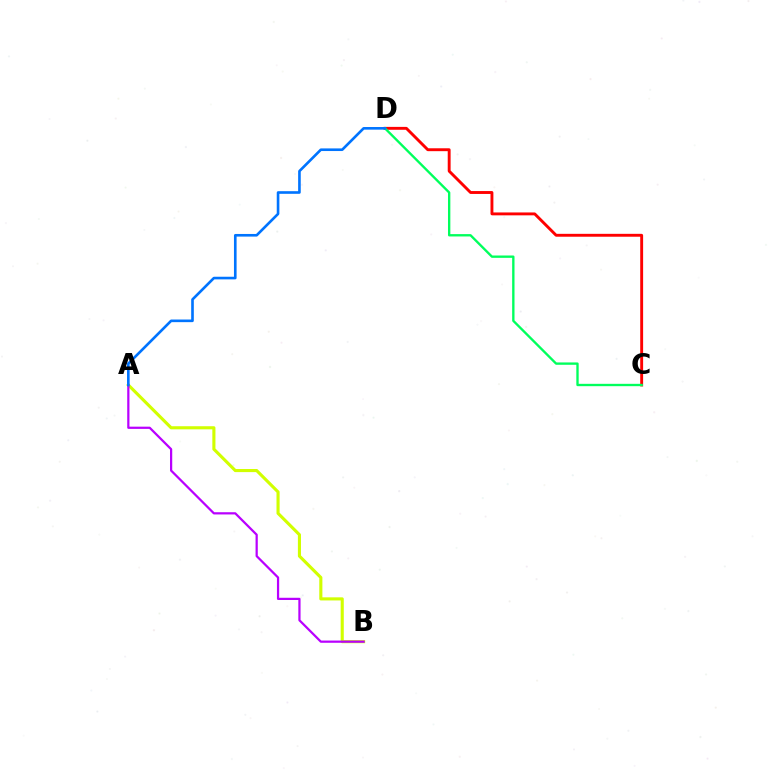{('A', 'B'): [{'color': '#d1ff00', 'line_style': 'solid', 'thickness': 2.24}, {'color': '#b900ff', 'line_style': 'solid', 'thickness': 1.6}], ('C', 'D'): [{'color': '#ff0000', 'line_style': 'solid', 'thickness': 2.08}, {'color': '#00ff5c', 'line_style': 'solid', 'thickness': 1.69}], ('A', 'D'): [{'color': '#0074ff', 'line_style': 'solid', 'thickness': 1.89}]}